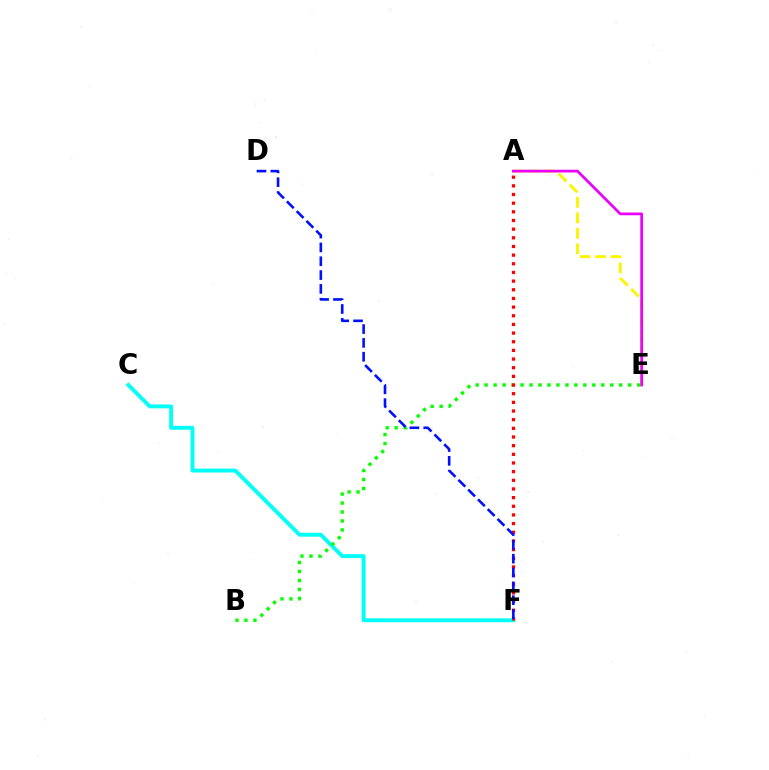{('C', 'F'): [{'color': '#00fff6', 'line_style': 'solid', 'thickness': 2.8}], ('B', 'E'): [{'color': '#08ff00', 'line_style': 'dotted', 'thickness': 2.44}], ('A', 'E'): [{'color': '#fcf500', 'line_style': 'dashed', 'thickness': 2.1}, {'color': '#ee00ff', 'line_style': 'solid', 'thickness': 1.97}], ('A', 'F'): [{'color': '#ff0000', 'line_style': 'dotted', 'thickness': 2.35}], ('D', 'F'): [{'color': '#0010ff', 'line_style': 'dashed', 'thickness': 1.88}]}